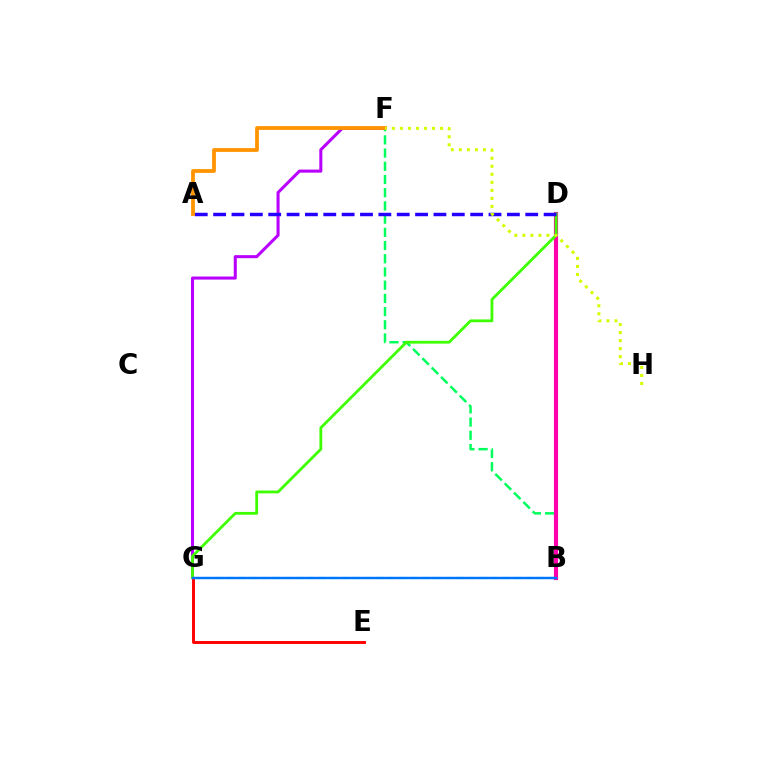{('B', 'F'): [{'color': '#00ff5c', 'line_style': 'dashed', 'thickness': 1.79}], ('E', 'G'): [{'color': '#ff0000', 'line_style': 'solid', 'thickness': 2.11}], ('F', 'G'): [{'color': '#b900ff', 'line_style': 'solid', 'thickness': 2.2}], ('B', 'G'): [{'color': '#00fff6', 'line_style': 'dashed', 'thickness': 1.56}, {'color': '#0074ff', 'line_style': 'solid', 'thickness': 1.73}], ('B', 'D'): [{'color': '#ff00ac', 'line_style': 'solid', 'thickness': 2.99}], ('D', 'G'): [{'color': '#3dff00', 'line_style': 'solid', 'thickness': 2.02}], ('A', 'D'): [{'color': '#2500ff', 'line_style': 'dashed', 'thickness': 2.49}], ('A', 'F'): [{'color': '#ff9400', 'line_style': 'solid', 'thickness': 2.72}], ('F', 'H'): [{'color': '#d1ff00', 'line_style': 'dotted', 'thickness': 2.18}]}